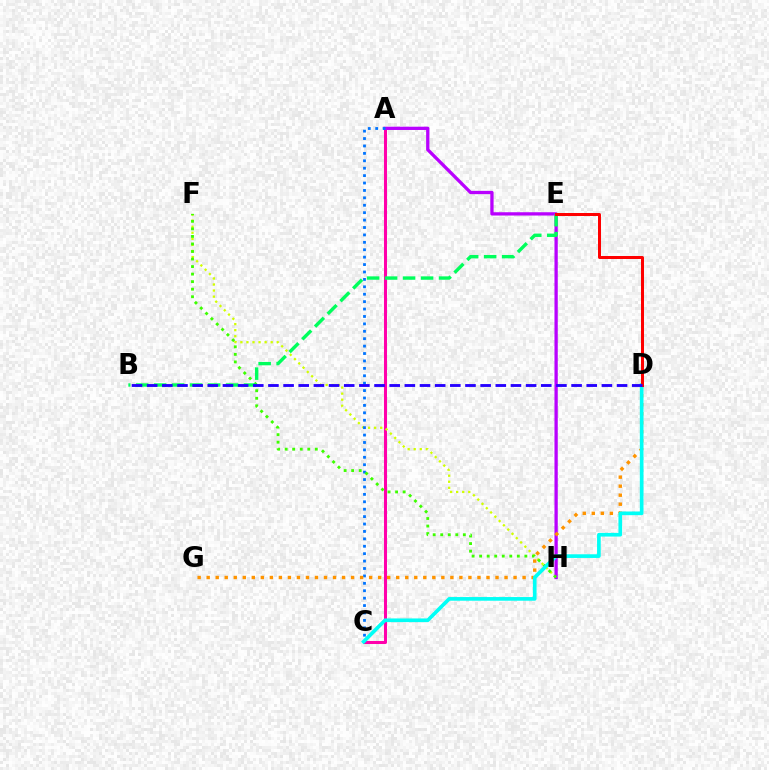{('A', 'C'): [{'color': '#ff00ac', 'line_style': 'solid', 'thickness': 2.18}, {'color': '#0074ff', 'line_style': 'dotted', 'thickness': 2.01}], ('F', 'H'): [{'color': '#d1ff00', 'line_style': 'dotted', 'thickness': 1.65}, {'color': '#3dff00', 'line_style': 'dotted', 'thickness': 2.05}], ('A', 'H'): [{'color': '#b900ff', 'line_style': 'solid', 'thickness': 2.37}], ('B', 'E'): [{'color': '#00ff5c', 'line_style': 'dashed', 'thickness': 2.44}], ('D', 'G'): [{'color': '#ff9400', 'line_style': 'dotted', 'thickness': 2.45}], ('C', 'D'): [{'color': '#00fff6', 'line_style': 'solid', 'thickness': 2.64}], ('D', 'E'): [{'color': '#ff0000', 'line_style': 'solid', 'thickness': 2.16}], ('B', 'D'): [{'color': '#2500ff', 'line_style': 'dashed', 'thickness': 2.06}]}